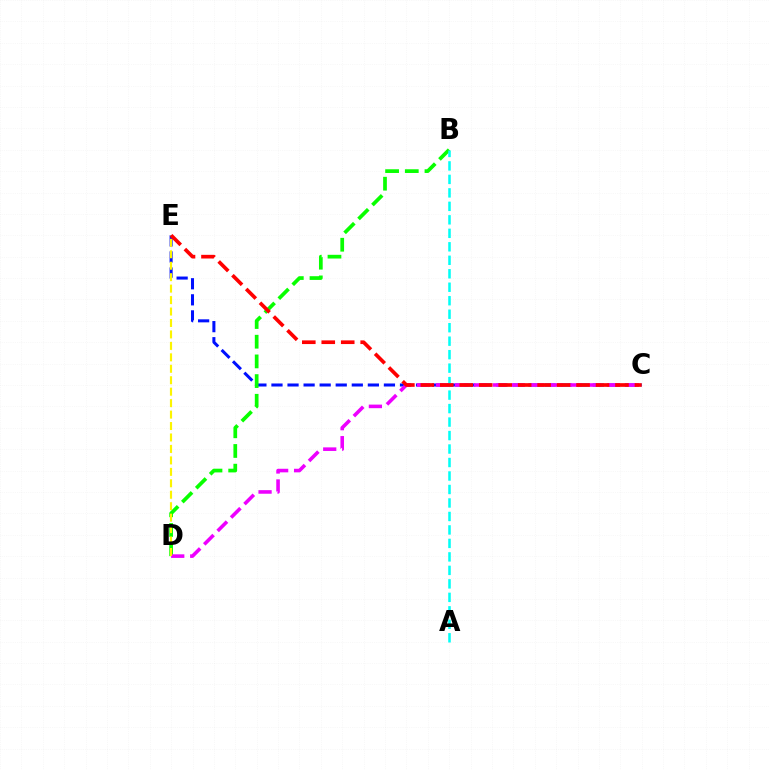{('C', 'E'): [{'color': '#0010ff', 'line_style': 'dashed', 'thickness': 2.18}, {'color': '#ff0000', 'line_style': 'dashed', 'thickness': 2.64}], ('B', 'D'): [{'color': '#08ff00', 'line_style': 'dashed', 'thickness': 2.67}], ('A', 'B'): [{'color': '#00fff6', 'line_style': 'dashed', 'thickness': 1.83}], ('C', 'D'): [{'color': '#ee00ff', 'line_style': 'dashed', 'thickness': 2.58}], ('D', 'E'): [{'color': '#fcf500', 'line_style': 'dashed', 'thickness': 1.56}]}